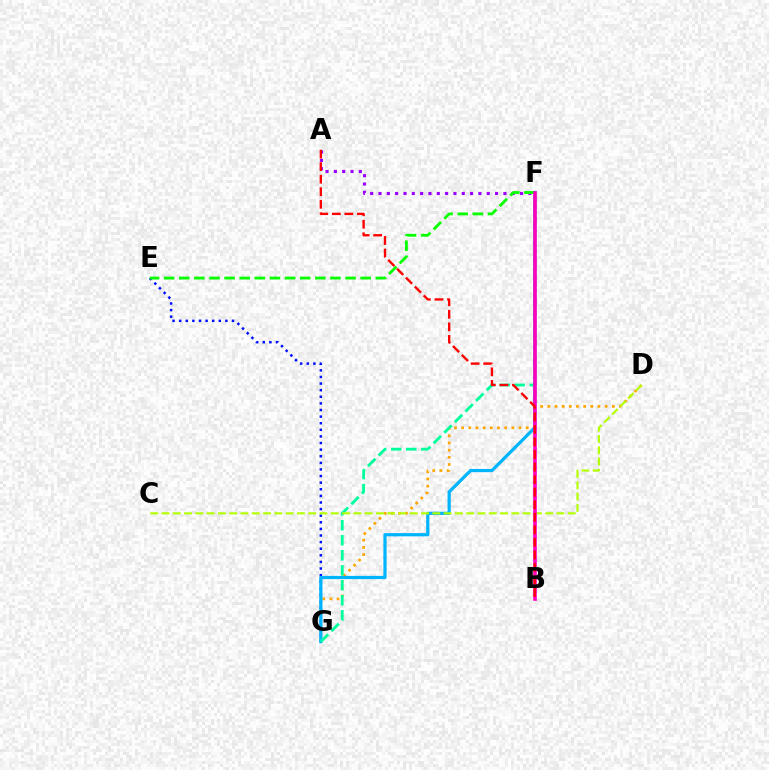{('A', 'F'): [{'color': '#9b00ff', 'line_style': 'dotted', 'thickness': 2.26}], ('E', 'G'): [{'color': '#0010ff', 'line_style': 'dotted', 'thickness': 1.79}], ('D', 'G'): [{'color': '#ffa500', 'line_style': 'dotted', 'thickness': 1.95}], ('F', 'G'): [{'color': '#00b5ff', 'line_style': 'solid', 'thickness': 2.32}, {'color': '#00ff9d', 'line_style': 'dashed', 'thickness': 2.04}], ('E', 'F'): [{'color': '#08ff00', 'line_style': 'dashed', 'thickness': 2.05}], ('C', 'D'): [{'color': '#b3ff00', 'line_style': 'dashed', 'thickness': 1.53}], ('B', 'F'): [{'color': '#ff00bd', 'line_style': 'solid', 'thickness': 2.61}], ('A', 'B'): [{'color': '#ff0000', 'line_style': 'dashed', 'thickness': 1.7}]}